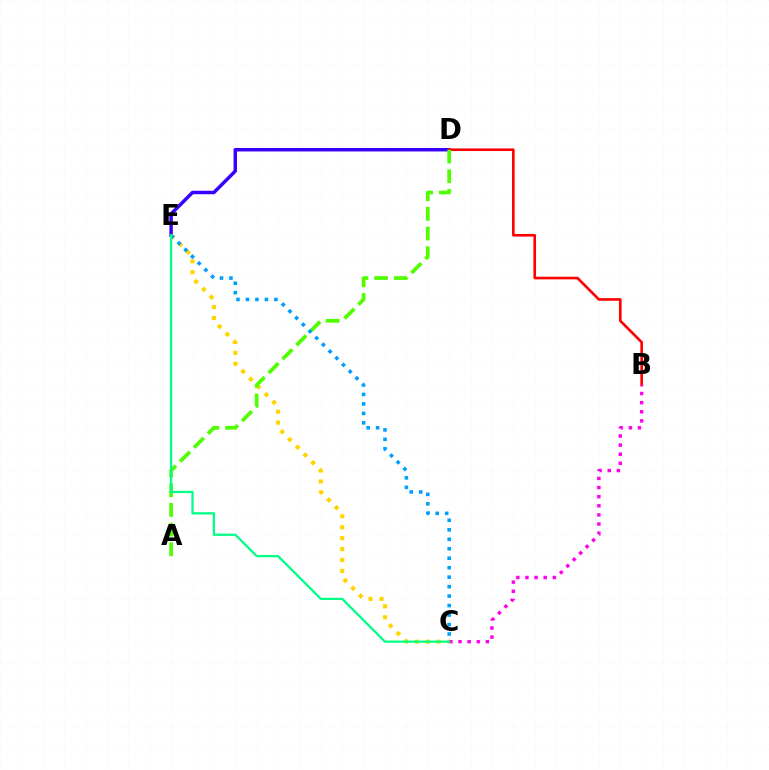{('D', 'E'): [{'color': '#3700ff', 'line_style': 'solid', 'thickness': 2.5}], ('B', 'D'): [{'color': '#ff0000', 'line_style': 'solid', 'thickness': 1.89}], ('B', 'C'): [{'color': '#ff00ed', 'line_style': 'dotted', 'thickness': 2.48}], ('C', 'E'): [{'color': '#ffd500', 'line_style': 'dotted', 'thickness': 2.97}, {'color': '#009eff', 'line_style': 'dotted', 'thickness': 2.57}, {'color': '#00ff86', 'line_style': 'solid', 'thickness': 1.62}], ('A', 'D'): [{'color': '#4fff00', 'line_style': 'dashed', 'thickness': 2.67}]}